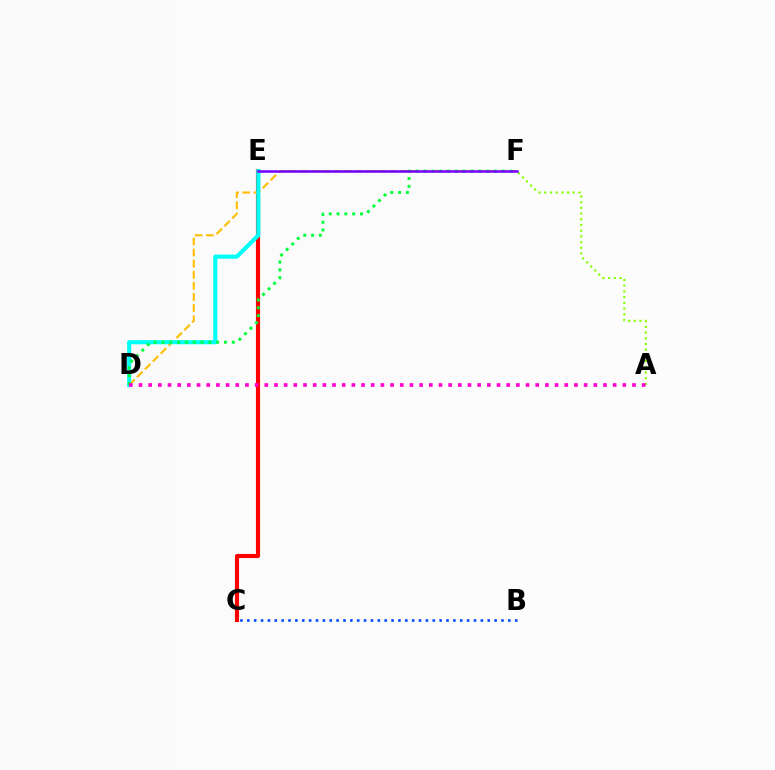{('C', 'E'): [{'color': '#ff0000', 'line_style': 'solid', 'thickness': 2.97}], ('B', 'C'): [{'color': '#004bff', 'line_style': 'dotted', 'thickness': 1.87}], ('D', 'F'): [{'color': '#ffbd00', 'line_style': 'dashed', 'thickness': 1.51}, {'color': '#00ff39', 'line_style': 'dotted', 'thickness': 2.12}], ('D', 'E'): [{'color': '#00fff6', 'line_style': 'solid', 'thickness': 2.95}], ('A', 'F'): [{'color': '#84ff00', 'line_style': 'dotted', 'thickness': 1.55}], ('A', 'D'): [{'color': '#ff00cf', 'line_style': 'dotted', 'thickness': 2.63}], ('E', 'F'): [{'color': '#7200ff', 'line_style': 'solid', 'thickness': 1.82}]}